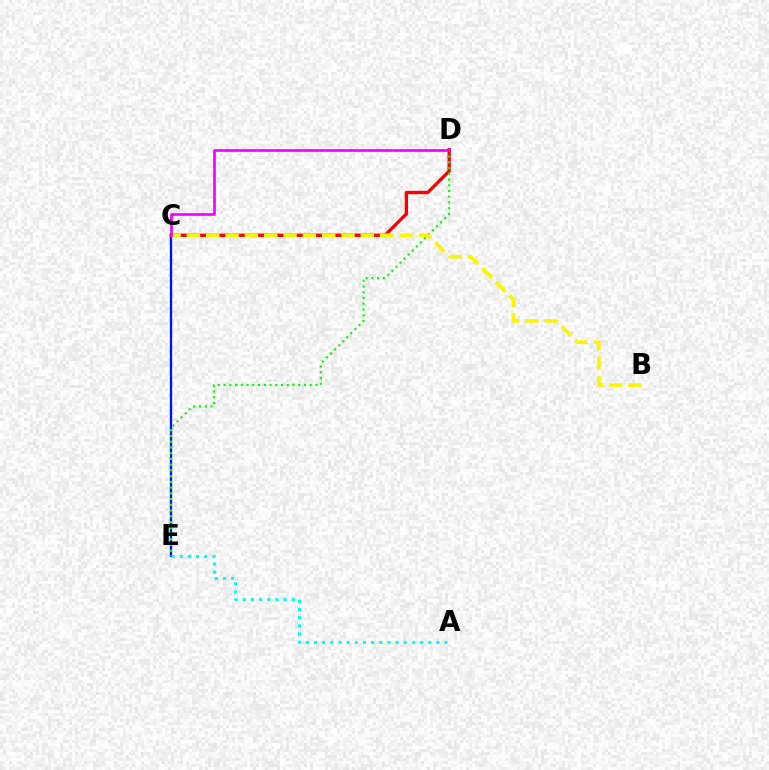{('C', 'E'): [{'color': '#0010ff', 'line_style': 'solid', 'thickness': 1.65}], ('C', 'D'): [{'color': '#ff0000', 'line_style': 'solid', 'thickness': 2.39}, {'color': '#ee00ff', 'line_style': 'solid', 'thickness': 1.9}], ('A', 'E'): [{'color': '#00fff6', 'line_style': 'dotted', 'thickness': 2.22}], ('D', 'E'): [{'color': '#08ff00', 'line_style': 'dotted', 'thickness': 1.56}], ('B', 'C'): [{'color': '#fcf500', 'line_style': 'dashed', 'thickness': 2.63}]}